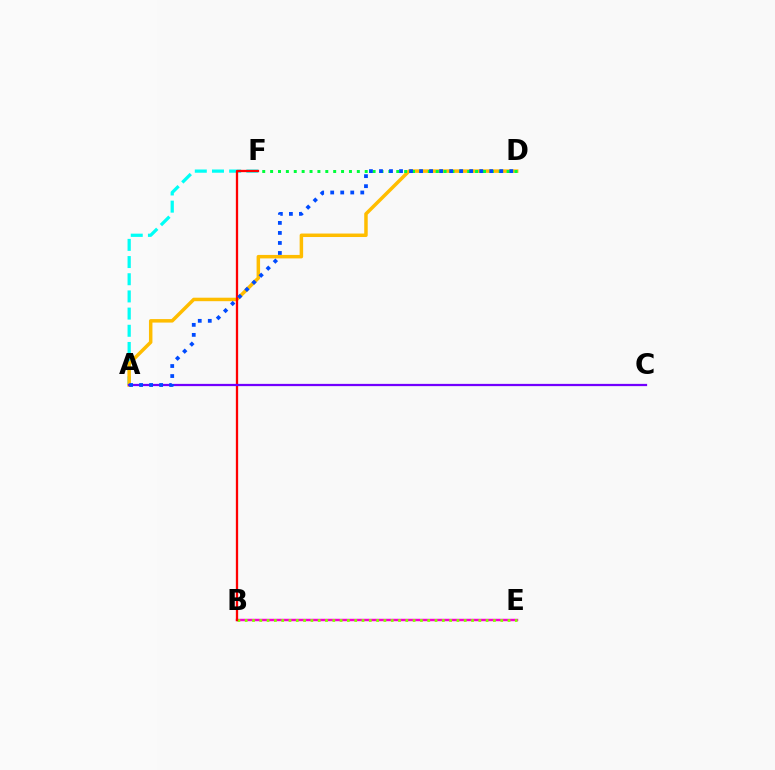{('B', 'E'): [{'color': '#ff00cf', 'line_style': 'solid', 'thickness': 1.76}, {'color': '#84ff00', 'line_style': 'dotted', 'thickness': 1.98}], ('A', 'F'): [{'color': '#00fff6', 'line_style': 'dashed', 'thickness': 2.33}], ('A', 'D'): [{'color': '#ffbd00', 'line_style': 'solid', 'thickness': 2.51}, {'color': '#004bff', 'line_style': 'dotted', 'thickness': 2.72}], ('D', 'F'): [{'color': '#00ff39', 'line_style': 'dotted', 'thickness': 2.14}], ('B', 'F'): [{'color': '#ff0000', 'line_style': 'solid', 'thickness': 1.65}], ('A', 'C'): [{'color': '#7200ff', 'line_style': 'solid', 'thickness': 1.62}]}